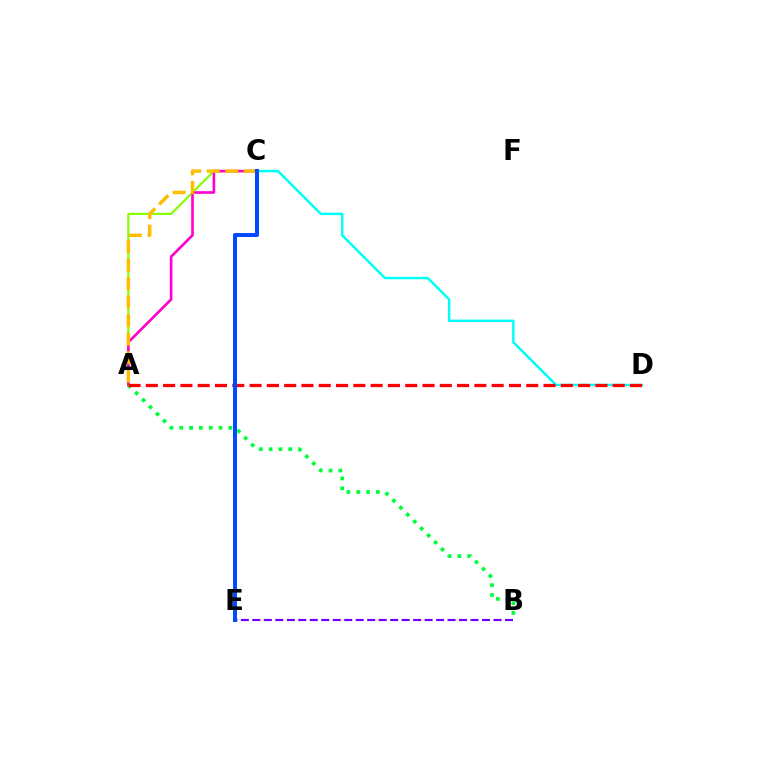{('C', 'D'): [{'color': '#00fff6', 'line_style': 'solid', 'thickness': 1.77}], ('A', 'C'): [{'color': '#84ff00', 'line_style': 'solid', 'thickness': 1.56}, {'color': '#ff00cf', 'line_style': 'solid', 'thickness': 1.9}, {'color': '#ffbd00', 'line_style': 'dashed', 'thickness': 2.51}], ('A', 'B'): [{'color': '#00ff39', 'line_style': 'dotted', 'thickness': 2.67}], ('A', 'D'): [{'color': '#ff0000', 'line_style': 'dashed', 'thickness': 2.35}], ('B', 'E'): [{'color': '#7200ff', 'line_style': 'dashed', 'thickness': 1.56}], ('C', 'E'): [{'color': '#004bff', 'line_style': 'solid', 'thickness': 2.87}]}